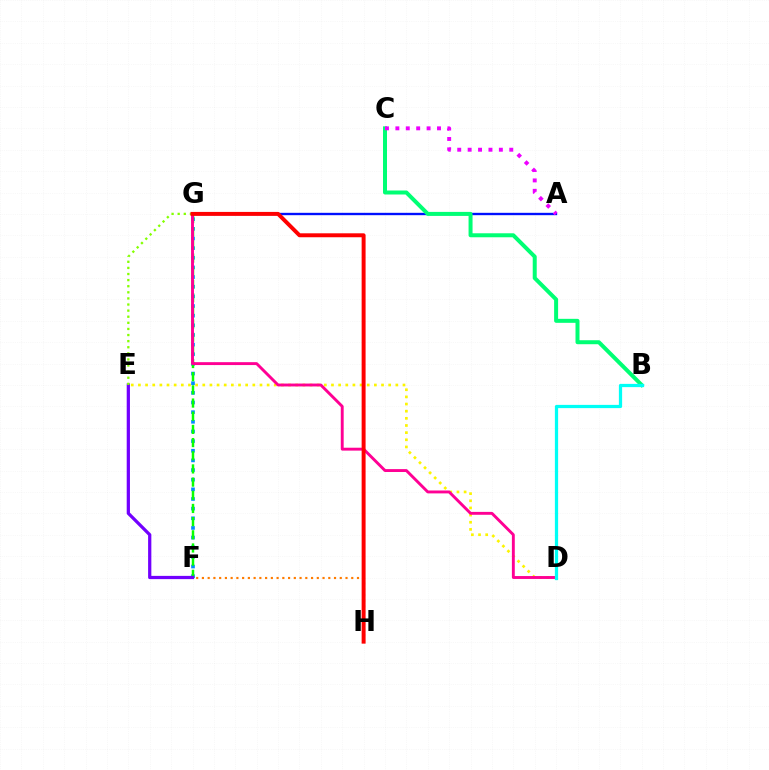{('D', 'E'): [{'color': '#fcf500', 'line_style': 'dotted', 'thickness': 1.94}], ('F', 'G'): [{'color': '#008cff', 'line_style': 'dotted', 'thickness': 2.62}, {'color': '#08ff00', 'line_style': 'dashed', 'thickness': 1.79}], ('E', 'F'): [{'color': '#7200ff', 'line_style': 'solid', 'thickness': 2.34}], ('A', 'G'): [{'color': '#0010ff', 'line_style': 'solid', 'thickness': 1.7}], ('E', 'G'): [{'color': '#84ff00', 'line_style': 'dotted', 'thickness': 1.66}], ('D', 'G'): [{'color': '#ff0094', 'line_style': 'solid', 'thickness': 2.09}], ('B', 'C'): [{'color': '#00ff74', 'line_style': 'solid', 'thickness': 2.87}], ('F', 'H'): [{'color': '#ff7c00', 'line_style': 'dotted', 'thickness': 1.56}], ('B', 'D'): [{'color': '#00fff6', 'line_style': 'solid', 'thickness': 2.33}], ('G', 'H'): [{'color': '#ff0000', 'line_style': 'solid', 'thickness': 2.84}], ('A', 'C'): [{'color': '#ee00ff', 'line_style': 'dotted', 'thickness': 2.83}]}